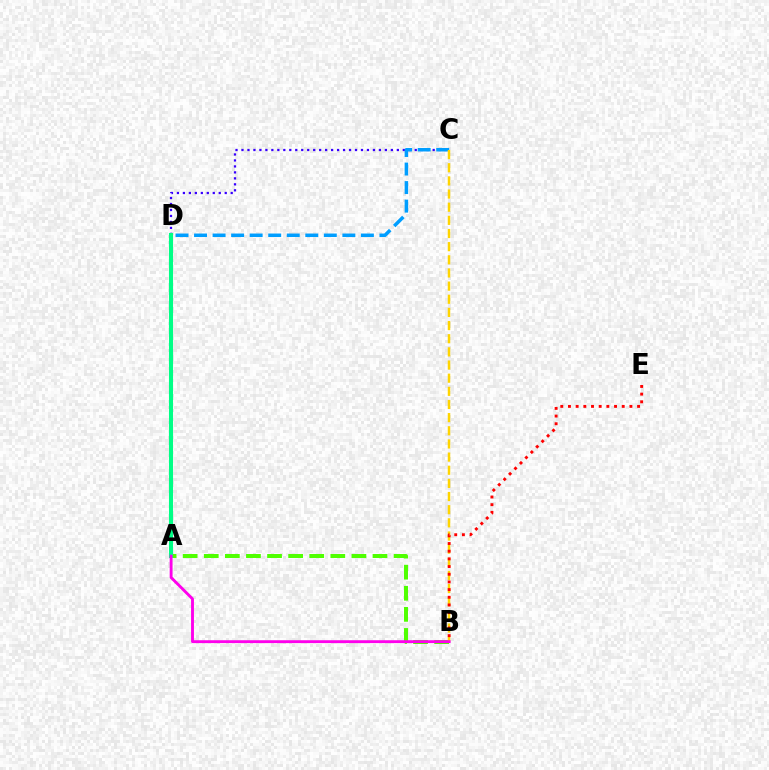{('C', 'D'): [{'color': '#3700ff', 'line_style': 'dotted', 'thickness': 1.62}, {'color': '#009eff', 'line_style': 'dashed', 'thickness': 2.52}], ('A', 'B'): [{'color': '#4fff00', 'line_style': 'dashed', 'thickness': 2.87}, {'color': '#ff00ed', 'line_style': 'solid', 'thickness': 2.07}], ('B', 'C'): [{'color': '#ffd500', 'line_style': 'dashed', 'thickness': 1.79}], ('A', 'D'): [{'color': '#00ff86', 'line_style': 'solid', 'thickness': 2.94}], ('B', 'E'): [{'color': '#ff0000', 'line_style': 'dotted', 'thickness': 2.09}]}